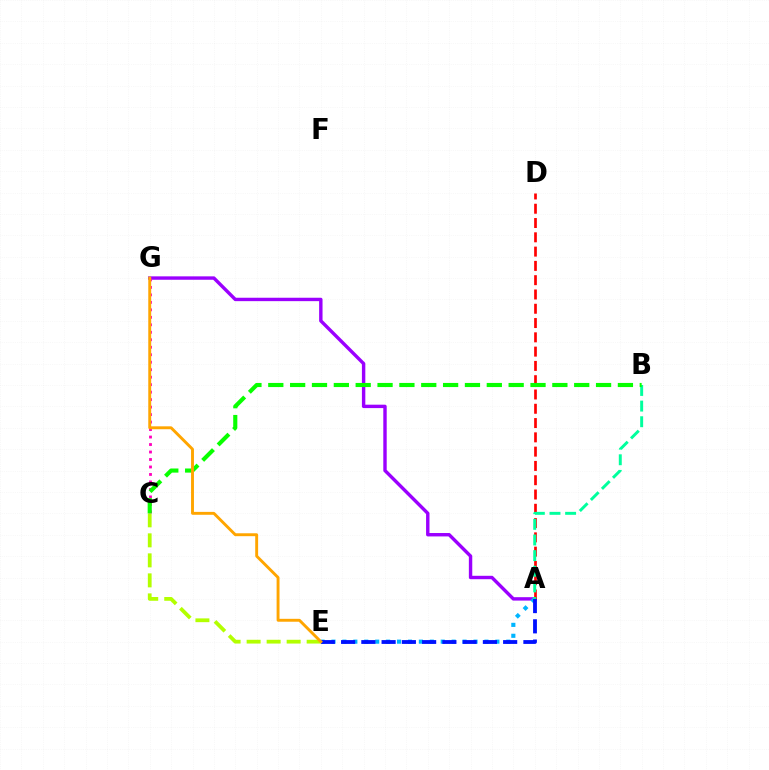{('A', 'G'): [{'color': '#9b00ff', 'line_style': 'solid', 'thickness': 2.45}], ('A', 'E'): [{'color': '#00b5ff', 'line_style': 'dotted', 'thickness': 2.97}, {'color': '#0010ff', 'line_style': 'dashed', 'thickness': 2.75}], ('A', 'D'): [{'color': '#ff0000', 'line_style': 'dashed', 'thickness': 1.94}], ('C', 'E'): [{'color': '#b3ff00', 'line_style': 'dashed', 'thickness': 2.72}], ('C', 'G'): [{'color': '#ff00bd', 'line_style': 'dotted', 'thickness': 2.03}], ('A', 'B'): [{'color': '#00ff9d', 'line_style': 'dashed', 'thickness': 2.12}], ('B', 'C'): [{'color': '#08ff00', 'line_style': 'dashed', 'thickness': 2.97}], ('E', 'G'): [{'color': '#ffa500', 'line_style': 'solid', 'thickness': 2.09}]}